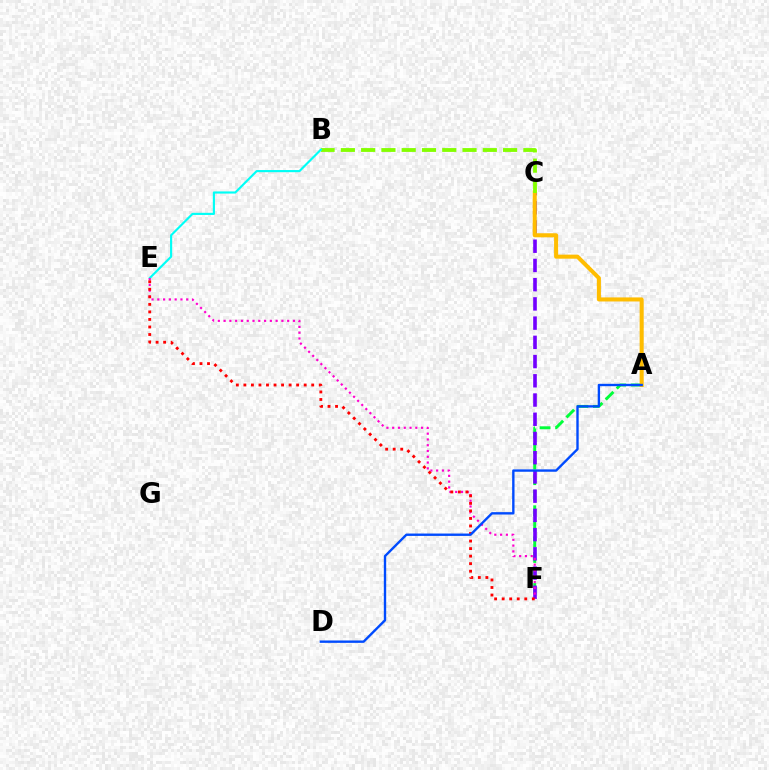{('A', 'F'): [{'color': '#00ff39', 'line_style': 'dashed', 'thickness': 2.11}], ('C', 'F'): [{'color': '#7200ff', 'line_style': 'dashed', 'thickness': 2.61}], ('A', 'C'): [{'color': '#ffbd00', 'line_style': 'solid', 'thickness': 2.92}], ('B', 'C'): [{'color': '#84ff00', 'line_style': 'dashed', 'thickness': 2.75}], ('B', 'E'): [{'color': '#00fff6', 'line_style': 'solid', 'thickness': 1.55}], ('E', 'F'): [{'color': '#ff00cf', 'line_style': 'dotted', 'thickness': 1.57}, {'color': '#ff0000', 'line_style': 'dotted', 'thickness': 2.05}], ('A', 'D'): [{'color': '#004bff', 'line_style': 'solid', 'thickness': 1.71}]}